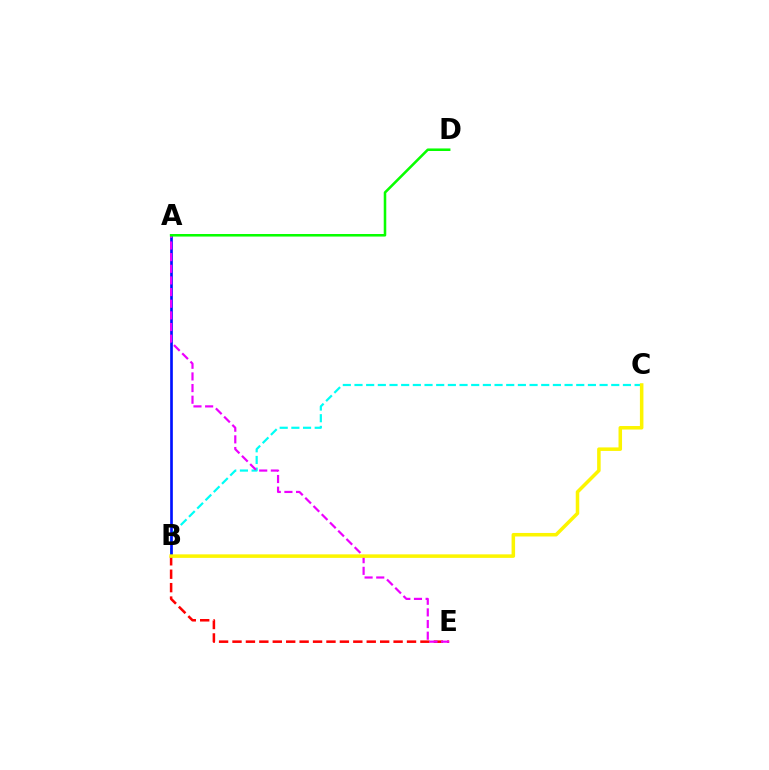{('B', 'C'): [{'color': '#00fff6', 'line_style': 'dashed', 'thickness': 1.59}, {'color': '#fcf500', 'line_style': 'solid', 'thickness': 2.54}], ('B', 'E'): [{'color': '#ff0000', 'line_style': 'dashed', 'thickness': 1.82}], ('A', 'B'): [{'color': '#0010ff', 'line_style': 'solid', 'thickness': 1.92}], ('A', 'E'): [{'color': '#ee00ff', 'line_style': 'dashed', 'thickness': 1.58}], ('A', 'D'): [{'color': '#08ff00', 'line_style': 'solid', 'thickness': 1.84}]}